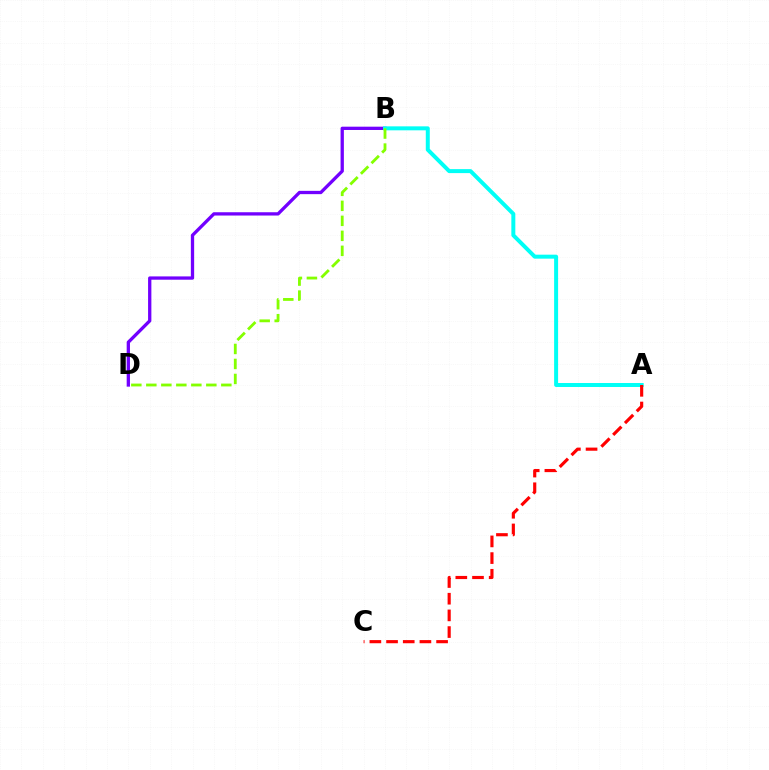{('B', 'D'): [{'color': '#7200ff', 'line_style': 'solid', 'thickness': 2.37}, {'color': '#84ff00', 'line_style': 'dashed', 'thickness': 2.04}], ('A', 'B'): [{'color': '#00fff6', 'line_style': 'solid', 'thickness': 2.87}], ('A', 'C'): [{'color': '#ff0000', 'line_style': 'dashed', 'thickness': 2.27}]}